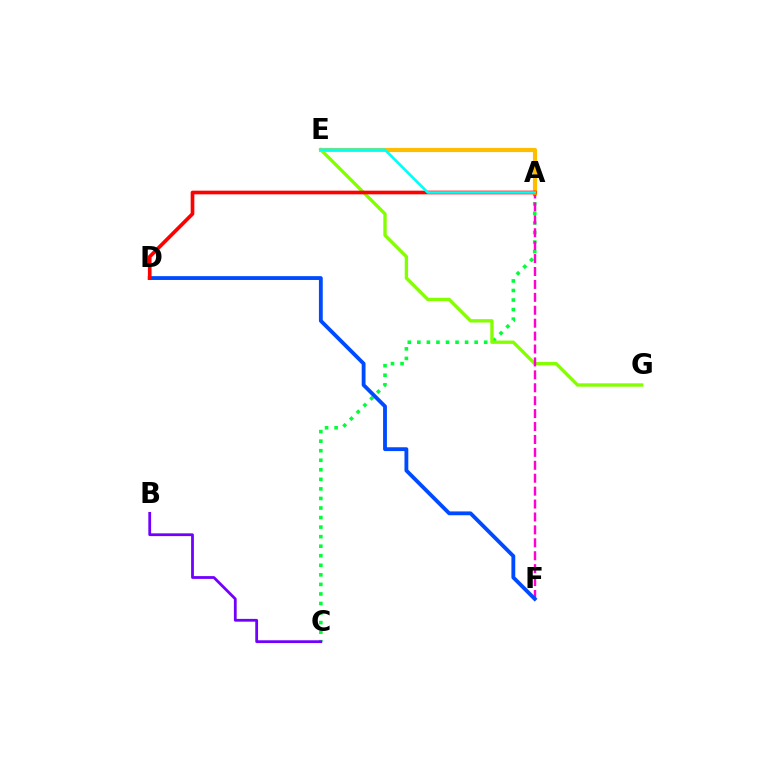{('A', 'C'): [{'color': '#00ff39', 'line_style': 'dotted', 'thickness': 2.59}], ('E', 'G'): [{'color': '#84ff00', 'line_style': 'solid', 'thickness': 2.41}], ('A', 'F'): [{'color': '#ff00cf', 'line_style': 'dashed', 'thickness': 1.76}], ('B', 'C'): [{'color': '#7200ff', 'line_style': 'solid', 'thickness': 2.0}], ('D', 'F'): [{'color': '#004bff', 'line_style': 'solid', 'thickness': 2.76}], ('A', 'E'): [{'color': '#ffbd00', 'line_style': 'solid', 'thickness': 2.99}, {'color': '#00fff6', 'line_style': 'solid', 'thickness': 1.88}], ('A', 'D'): [{'color': '#ff0000', 'line_style': 'solid', 'thickness': 2.64}]}